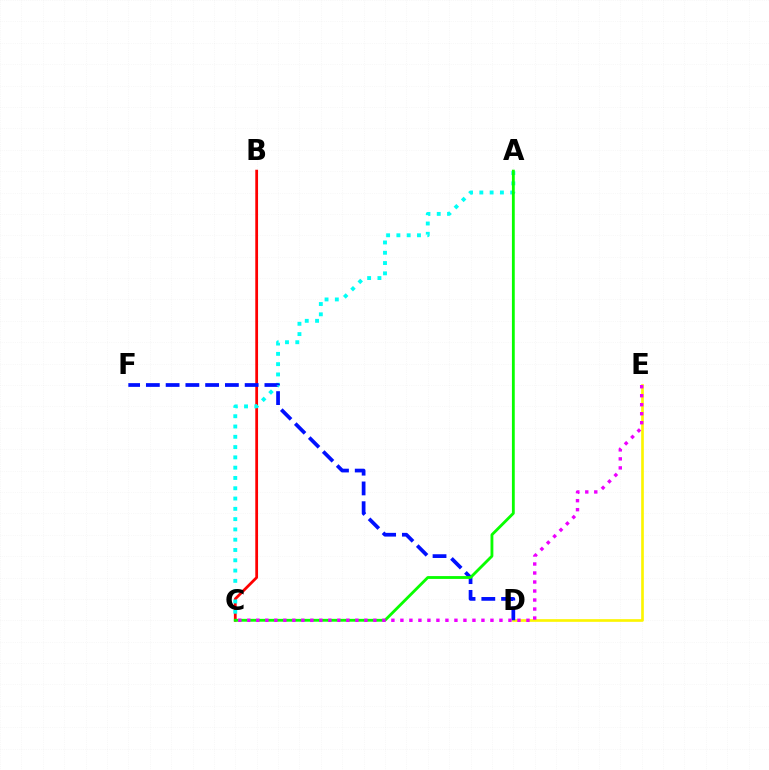{('D', 'E'): [{'color': '#fcf500', 'line_style': 'solid', 'thickness': 1.91}], ('B', 'C'): [{'color': '#ff0000', 'line_style': 'solid', 'thickness': 1.99}], ('A', 'C'): [{'color': '#00fff6', 'line_style': 'dotted', 'thickness': 2.8}, {'color': '#08ff00', 'line_style': 'solid', 'thickness': 2.04}], ('D', 'F'): [{'color': '#0010ff', 'line_style': 'dashed', 'thickness': 2.68}], ('C', 'E'): [{'color': '#ee00ff', 'line_style': 'dotted', 'thickness': 2.45}]}